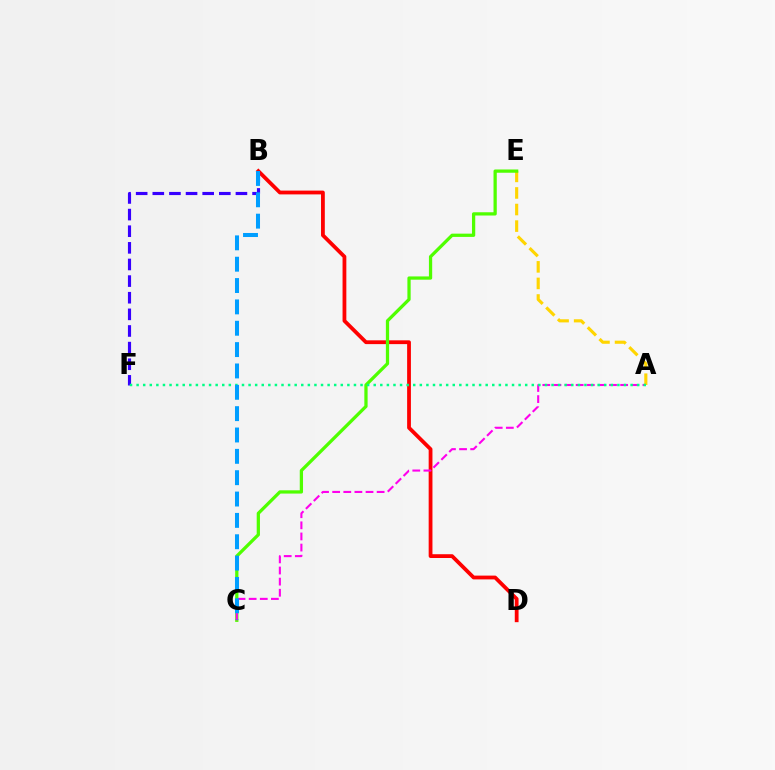{('B', 'D'): [{'color': '#ff0000', 'line_style': 'solid', 'thickness': 2.73}], ('B', 'F'): [{'color': '#3700ff', 'line_style': 'dashed', 'thickness': 2.26}], ('A', 'E'): [{'color': '#ffd500', 'line_style': 'dashed', 'thickness': 2.25}], ('C', 'E'): [{'color': '#4fff00', 'line_style': 'solid', 'thickness': 2.35}], ('A', 'C'): [{'color': '#ff00ed', 'line_style': 'dashed', 'thickness': 1.51}], ('A', 'F'): [{'color': '#00ff86', 'line_style': 'dotted', 'thickness': 1.79}], ('B', 'C'): [{'color': '#009eff', 'line_style': 'dashed', 'thickness': 2.9}]}